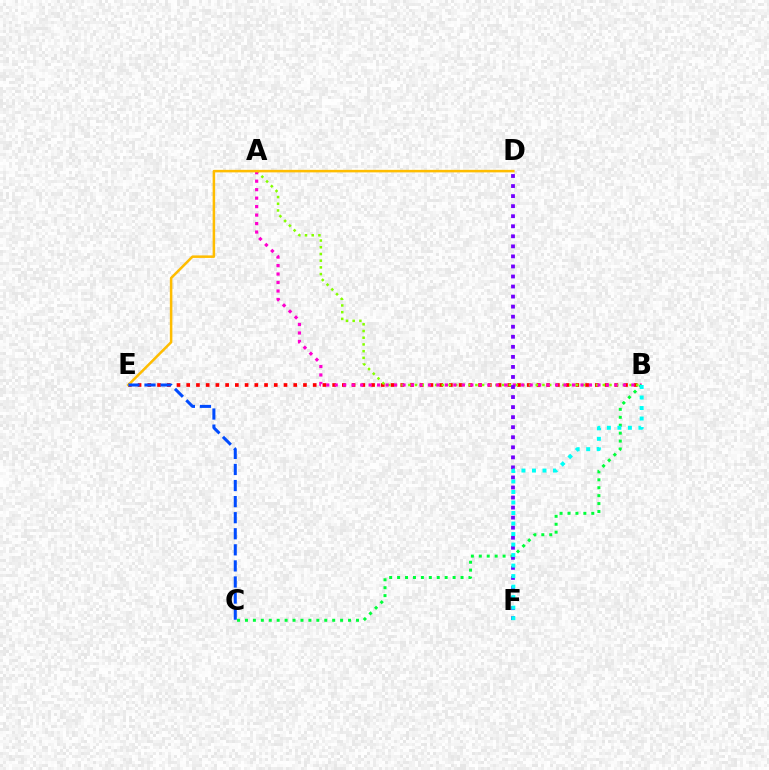{('B', 'E'): [{'color': '#ff0000', 'line_style': 'dotted', 'thickness': 2.64}], ('A', 'B'): [{'color': '#84ff00', 'line_style': 'dotted', 'thickness': 1.82}, {'color': '#ff00cf', 'line_style': 'dotted', 'thickness': 2.3}], ('B', 'C'): [{'color': '#00ff39', 'line_style': 'dotted', 'thickness': 2.15}], ('D', 'F'): [{'color': '#7200ff', 'line_style': 'dotted', 'thickness': 2.73}], ('D', 'E'): [{'color': '#ffbd00', 'line_style': 'solid', 'thickness': 1.82}], ('B', 'F'): [{'color': '#00fff6', 'line_style': 'dotted', 'thickness': 2.86}], ('C', 'E'): [{'color': '#004bff', 'line_style': 'dashed', 'thickness': 2.18}]}